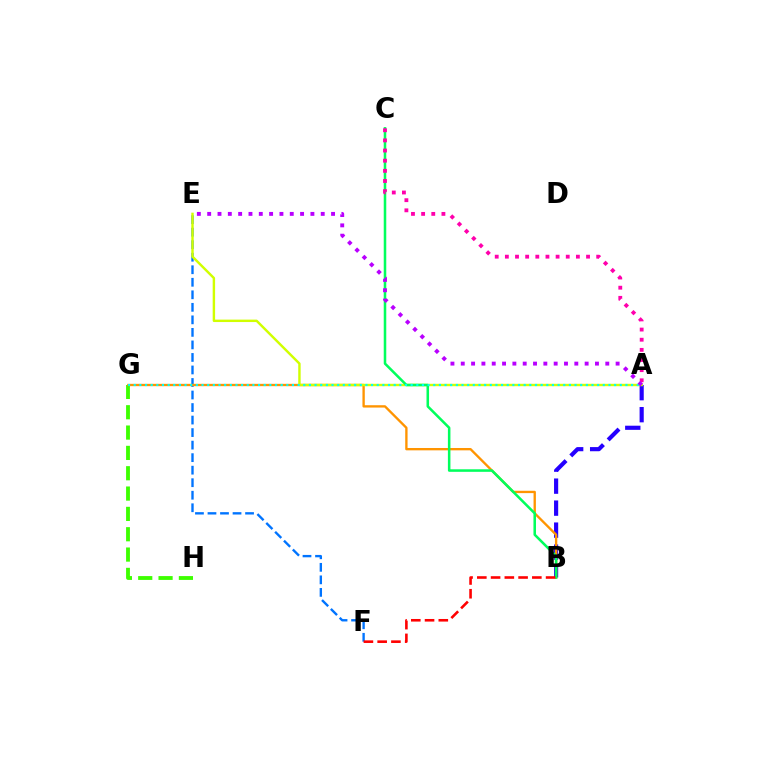{('E', 'F'): [{'color': '#0074ff', 'line_style': 'dashed', 'thickness': 1.7}], ('G', 'H'): [{'color': '#3dff00', 'line_style': 'dashed', 'thickness': 2.76}], ('A', 'B'): [{'color': '#2500ff', 'line_style': 'dashed', 'thickness': 2.99}], ('B', 'G'): [{'color': '#ff9400', 'line_style': 'solid', 'thickness': 1.69}], ('A', 'E'): [{'color': '#d1ff00', 'line_style': 'solid', 'thickness': 1.75}, {'color': '#b900ff', 'line_style': 'dotted', 'thickness': 2.8}], ('B', 'C'): [{'color': '#00ff5c', 'line_style': 'solid', 'thickness': 1.83}], ('A', 'G'): [{'color': '#00fff6', 'line_style': 'dotted', 'thickness': 1.54}], ('A', 'C'): [{'color': '#ff00ac', 'line_style': 'dotted', 'thickness': 2.76}], ('B', 'F'): [{'color': '#ff0000', 'line_style': 'dashed', 'thickness': 1.87}]}